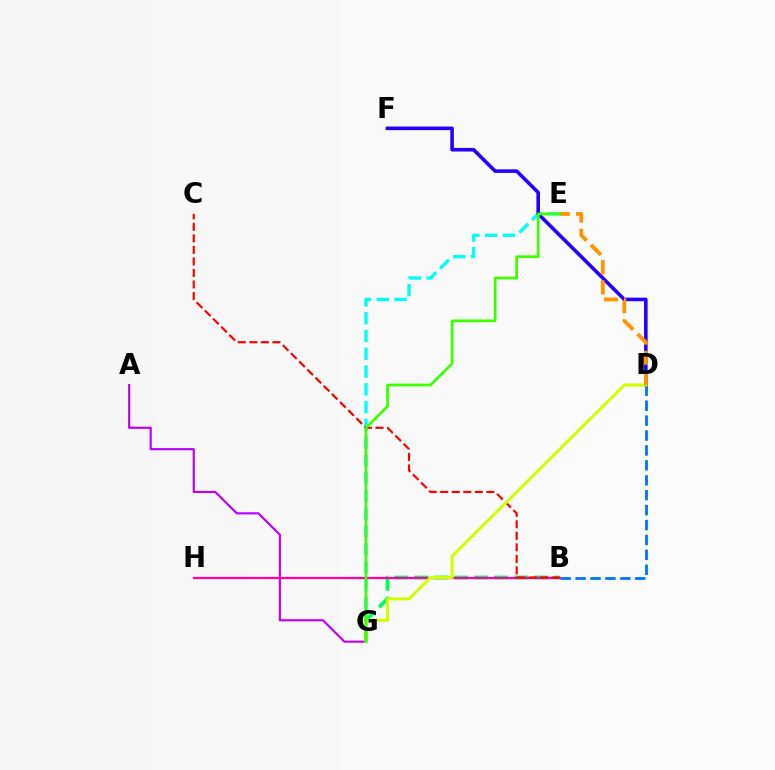{('E', 'G'): [{'color': '#00fff6', 'line_style': 'dashed', 'thickness': 2.42}, {'color': '#3dff00', 'line_style': 'solid', 'thickness': 1.96}], ('D', 'F'): [{'color': '#2500ff', 'line_style': 'solid', 'thickness': 2.59}], ('B', 'G'): [{'color': '#00ff5c', 'line_style': 'dashed', 'thickness': 2.71}], ('A', 'G'): [{'color': '#b900ff', 'line_style': 'solid', 'thickness': 1.55}], ('B', 'D'): [{'color': '#0074ff', 'line_style': 'dashed', 'thickness': 2.03}], ('B', 'H'): [{'color': '#ff00ac', 'line_style': 'solid', 'thickness': 1.62}], ('B', 'C'): [{'color': '#ff0000', 'line_style': 'dashed', 'thickness': 1.57}], ('D', 'G'): [{'color': '#d1ff00', 'line_style': 'solid', 'thickness': 2.19}], ('D', 'E'): [{'color': '#ff9400', 'line_style': 'dashed', 'thickness': 2.74}]}